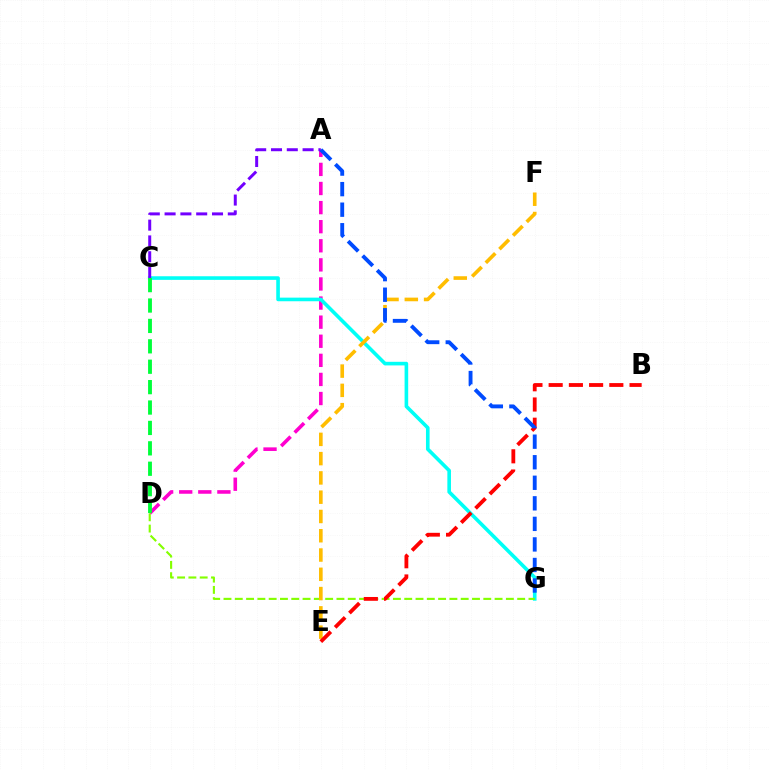{('A', 'D'): [{'color': '#ff00cf', 'line_style': 'dashed', 'thickness': 2.59}], ('C', 'G'): [{'color': '#00fff6', 'line_style': 'solid', 'thickness': 2.6}], ('A', 'C'): [{'color': '#7200ff', 'line_style': 'dashed', 'thickness': 2.15}], ('D', 'G'): [{'color': '#84ff00', 'line_style': 'dashed', 'thickness': 1.53}], ('E', 'F'): [{'color': '#ffbd00', 'line_style': 'dashed', 'thickness': 2.62}], ('C', 'D'): [{'color': '#00ff39', 'line_style': 'dashed', 'thickness': 2.77}], ('B', 'E'): [{'color': '#ff0000', 'line_style': 'dashed', 'thickness': 2.75}], ('A', 'G'): [{'color': '#004bff', 'line_style': 'dashed', 'thickness': 2.79}]}